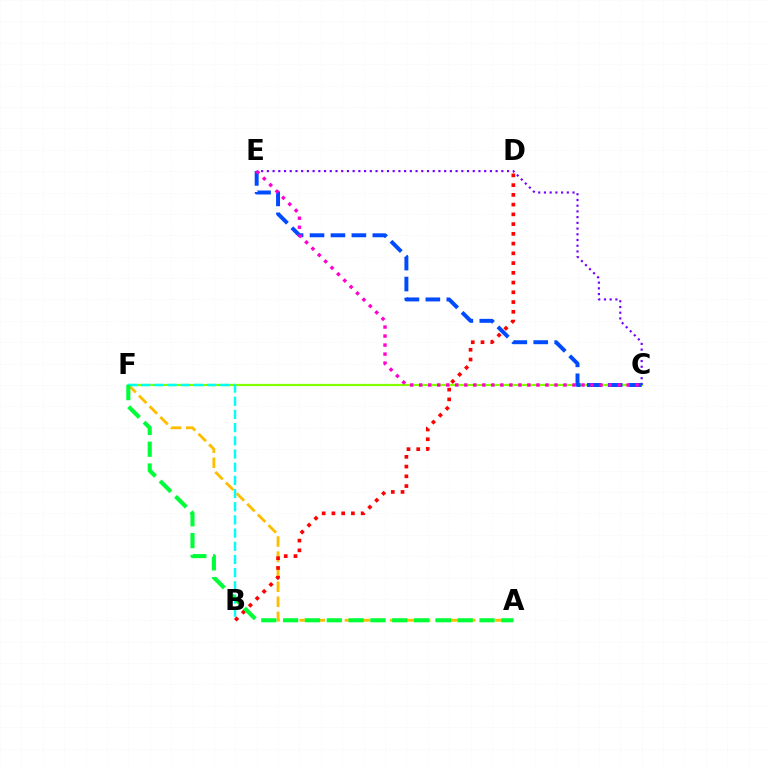{('A', 'F'): [{'color': '#ffbd00', 'line_style': 'dashed', 'thickness': 2.05}, {'color': '#00ff39', 'line_style': 'dashed', 'thickness': 2.96}], ('C', 'F'): [{'color': '#84ff00', 'line_style': 'solid', 'thickness': 1.61}], ('C', 'E'): [{'color': '#7200ff', 'line_style': 'dotted', 'thickness': 1.55}, {'color': '#004bff', 'line_style': 'dashed', 'thickness': 2.84}, {'color': '#ff00cf', 'line_style': 'dotted', 'thickness': 2.45}], ('B', 'F'): [{'color': '#00fff6', 'line_style': 'dashed', 'thickness': 1.79}], ('B', 'D'): [{'color': '#ff0000', 'line_style': 'dotted', 'thickness': 2.65}]}